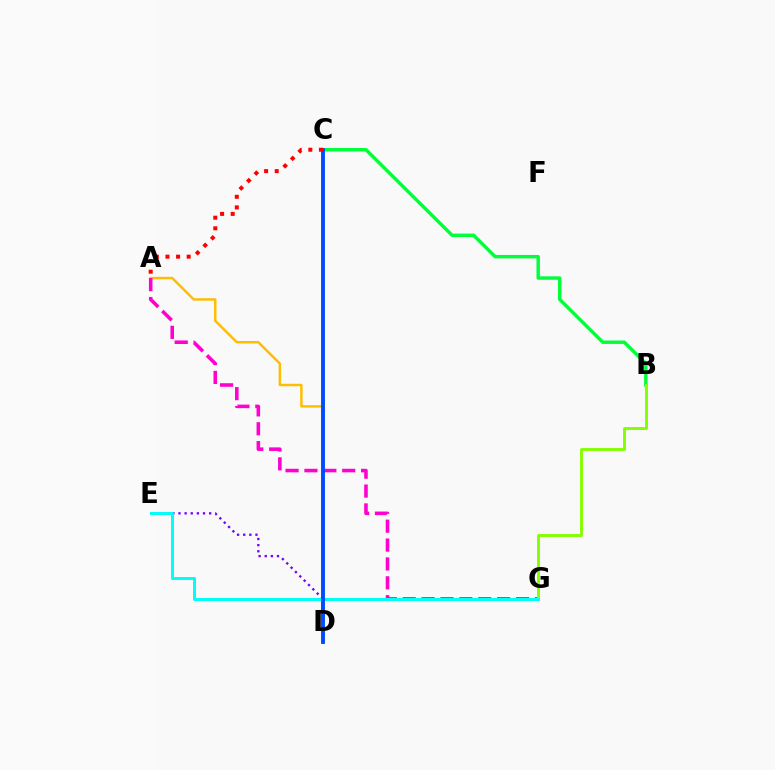{('B', 'C'): [{'color': '#00ff39', 'line_style': 'solid', 'thickness': 2.47}], ('A', 'D'): [{'color': '#ffbd00', 'line_style': 'solid', 'thickness': 1.77}], ('D', 'E'): [{'color': '#7200ff', 'line_style': 'dotted', 'thickness': 1.67}], ('A', 'G'): [{'color': '#ff00cf', 'line_style': 'dashed', 'thickness': 2.57}], ('B', 'G'): [{'color': '#84ff00', 'line_style': 'solid', 'thickness': 2.09}], ('E', 'G'): [{'color': '#00fff6', 'line_style': 'solid', 'thickness': 2.15}], ('C', 'D'): [{'color': '#004bff', 'line_style': 'solid', 'thickness': 2.8}], ('A', 'C'): [{'color': '#ff0000', 'line_style': 'dotted', 'thickness': 2.88}]}